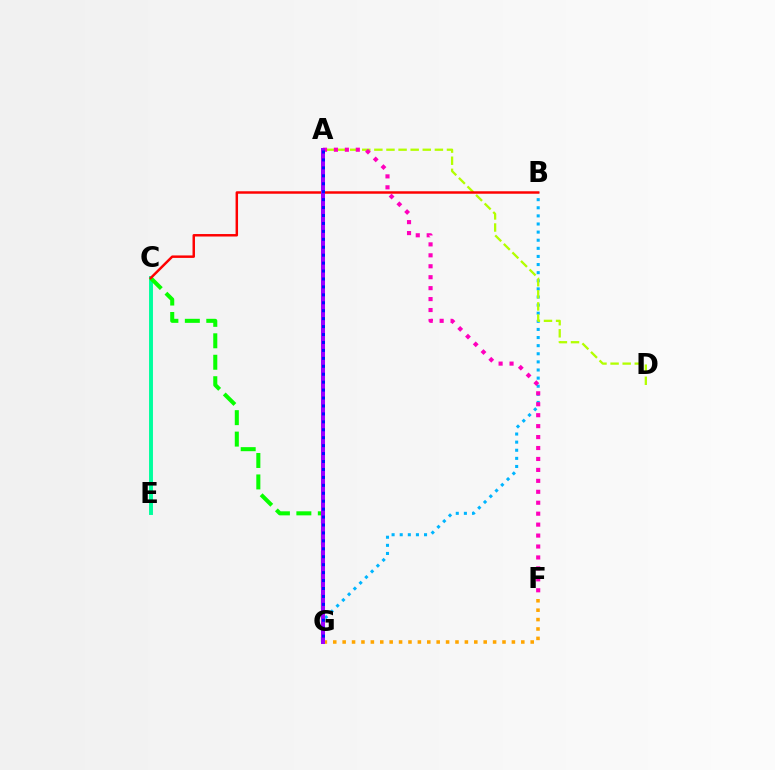{('C', 'E'): [{'color': '#00ff9d', 'line_style': 'solid', 'thickness': 2.83}], ('B', 'G'): [{'color': '#00b5ff', 'line_style': 'dotted', 'thickness': 2.2}], ('A', 'D'): [{'color': '#b3ff00', 'line_style': 'dashed', 'thickness': 1.64}], ('C', 'G'): [{'color': '#08ff00', 'line_style': 'dashed', 'thickness': 2.91}], ('B', 'C'): [{'color': '#ff0000', 'line_style': 'solid', 'thickness': 1.78}], ('A', 'F'): [{'color': '#ff00bd', 'line_style': 'dotted', 'thickness': 2.97}], ('F', 'G'): [{'color': '#ffa500', 'line_style': 'dotted', 'thickness': 2.55}], ('A', 'G'): [{'color': '#9b00ff', 'line_style': 'solid', 'thickness': 2.88}, {'color': '#0010ff', 'line_style': 'dotted', 'thickness': 2.16}]}